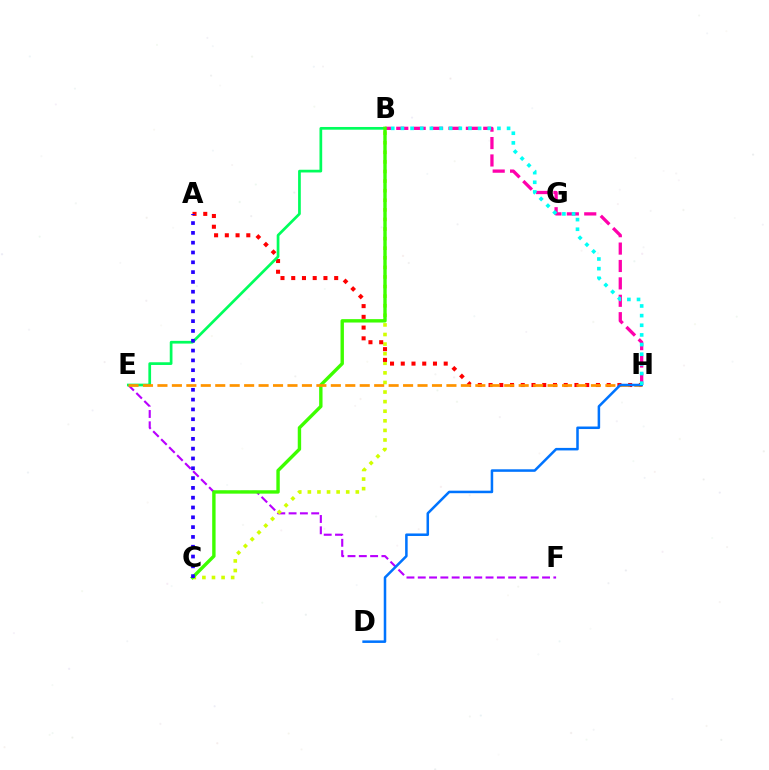{('B', 'H'): [{'color': '#ff00ac', 'line_style': 'dashed', 'thickness': 2.36}, {'color': '#00fff6', 'line_style': 'dotted', 'thickness': 2.62}], ('E', 'F'): [{'color': '#b900ff', 'line_style': 'dashed', 'thickness': 1.54}], ('B', 'C'): [{'color': '#d1ff00', 'line_style': 'dotted', 'thickness': 2.61}, {'color': '#3dff00', 'line_style': 'solid', 'thickness': 2.45}], ('A', 'H'): [{'color': '#ff0000', 'line_style': 'dotted', 'thickness': 2.92}], ('B', 'E'): [{'color': '#00ff5c', 'line_style': 'solid', 'thickness': 1.96}], ('E', 'H'): [{'color': '#ff9400', 'line_style': 'dashed', 'thickness': 1.96}], ('D', 'H'): [{'color': '#0074ff', 'line_style': 'solid', 'thickness': 1.82}], ('A', 'C'): [{'color': '#2500ff', 'line_style': 'dotted', 'thickness': 2.66}]}